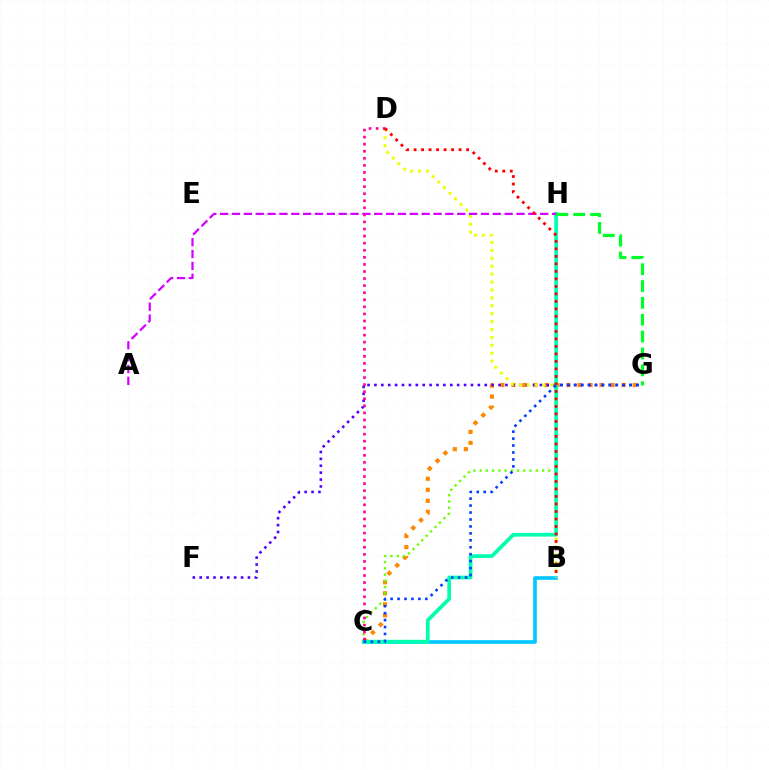{('B', 'C'): [{'color': '#00c7ff', 'line_style': 'solid', 'thickness': 2.62}], ('C', 'G'): [{'color': '#ff8800', 'line_style': 'dotted', 'thickness': 3.0}, {'color': '#003fff', 'line_style': 'dotted', 'thickness': 1.89}], ('F', 'G'): [{'color': '#4f00ff', 'line_style': 'dotted', 'thickness': 1.87}], ('B', 'D'): [{'color': '#eeff00', 'line_style': 'dotted', 'thickness': 2.15}, {'color': '#ff0000', 'line_style': 'dotted', 'thickness': 2.04}], ('C', 'H'): [{'color': '#66ff00', 'line_style': 'dotted', 'thickness': 1.69}, {'color': '#00ffaf', 'line_style': 'solid', 'thickness': 2.68}], ('G', 'H'): [{'color': '#00ff27', 'line_style': 'dashed', 'thickness': 2.29}], ('A', 'H'): [{'color': '#d600ff', 'line_style': 'dashed', 'thickness': 1.61}], ('C', 'D'): [{'color': '#ff00a0', 'line_style': 'dotted', 'thickness': 1.92}]}